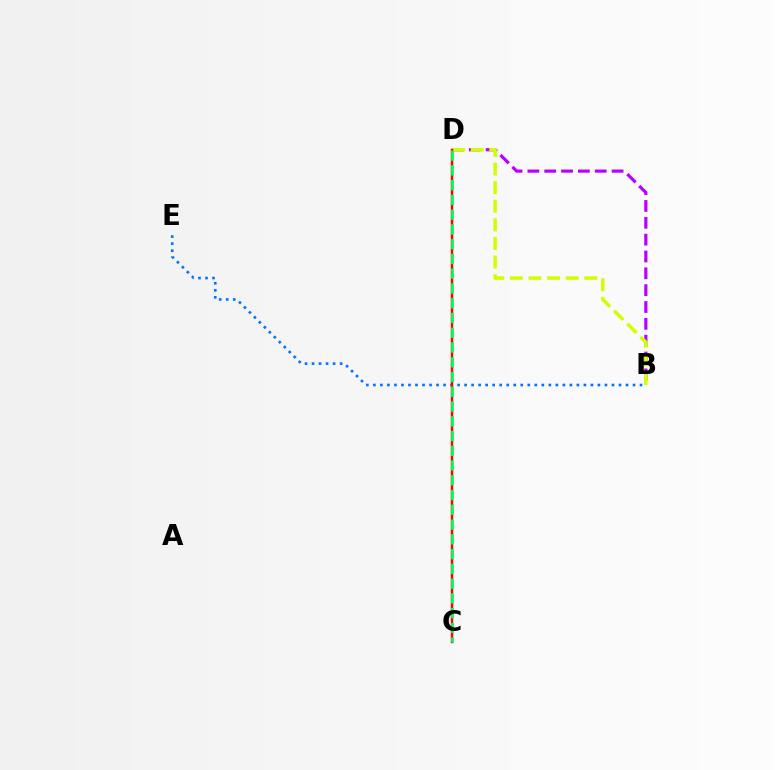{('B', 'D'): [{'color': '#b900ff', 'line_style': 'dashed', 'thickness': 2.29}, {'color': '#d1ff00', 'line_style': 'dashed', 'thickness': 2.53}], ('B', 'E'): [{'color': '#0074ff', 'line_style': 'dotted', 'thickness': 1.91}], ('C', 'D'): [{'color': '#ff0000', 'line_style': 'solid', 'thickness': 1.77}, {'color': '#00ff5c', 'line_style': 'dashed', 'thickness': 2.0}]}